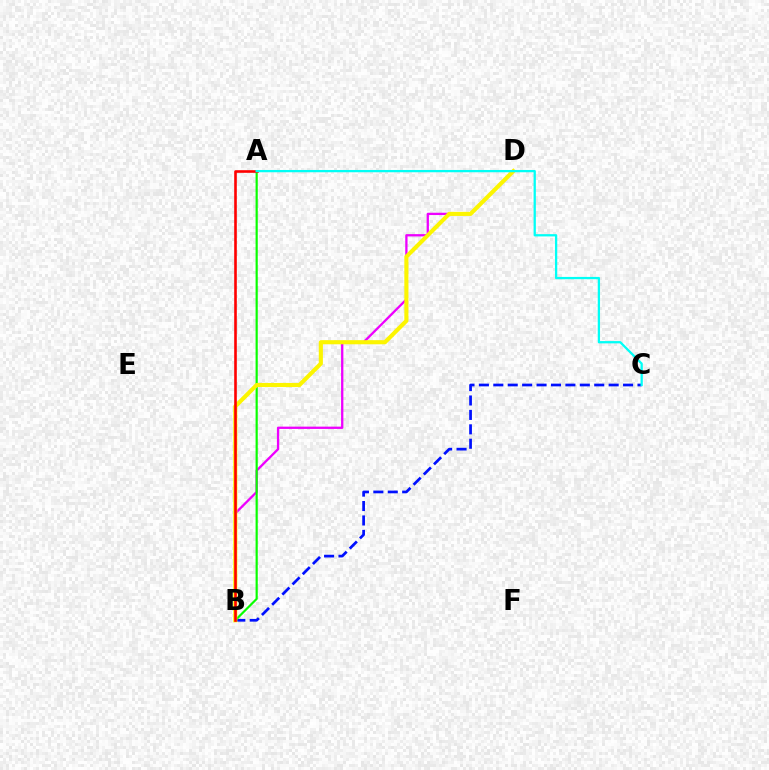{('B', 'D'): [{'color': '#ee00ff', 'line_style': 'solid', 'thickness': 1.65}, {'color': '#fcf500', 'line_style': 'solid', 'thickness': 2.96}], ('B', 'C'): [{'color': '#0010ff', 'line_style': 'dashed', 'thickness': 1.96}], ('A', 'B'): [{'color': '#08ff00', 'line_style': 'solid', 'thickness': 1.57}, {'color': '#ff0000', 'line_style': 'solid', 'thickness': 1.88}], ('A', 'C'): [{'color': '#00fff6', 'line_style': 'solid', 'thickness': 1.64}]}